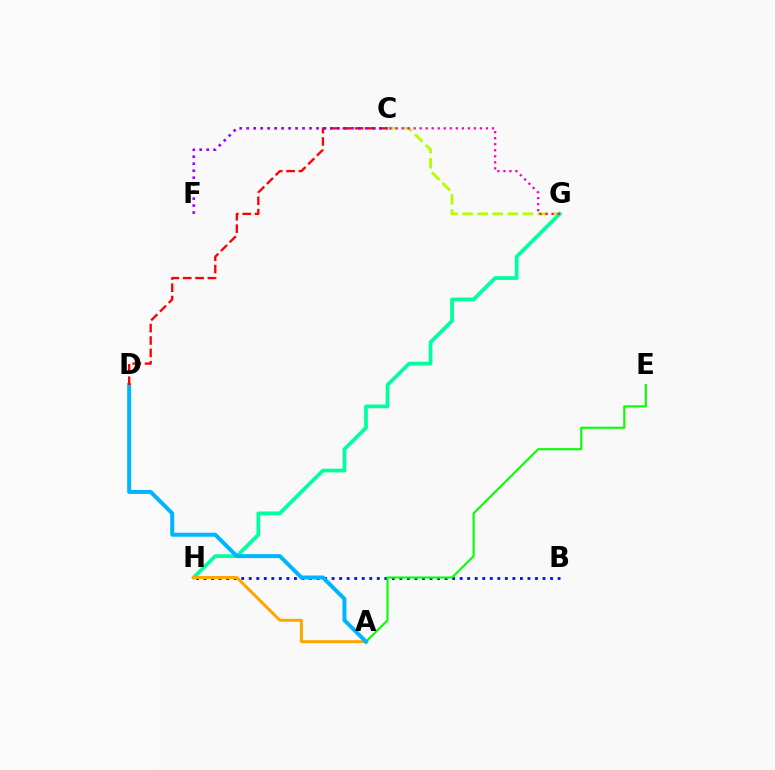{('C', 'G'): [{'color': '#b3ff00', 'line_style': 'dashed', 'thickness': 2.04}, {'color': '#ff00bd', 'line_style': 'dotted', 'thickness': 1.64}], ('B', 'H'): [{'color': '#0010ff', 'line_style': 'dotted', 'thickness': 2.05}], ('G', 'H'): [{'color': '#00ff9d', 'line_style': 'solid', 'thickness': 2.69}], ('A', 'H'): [{'color': '#ffa500', 'line_style': 'solid', 'thickness': 2.14}], ('A', 'E'): [{'color': '#08ff00', 'line_style': 'solid', 'thickness': 1.52}], ('A', 'D'): [{'color': '#00b5ff', 'line_style': 'solid', 'thickness': 2.87}], ('C', 'D'): [{'color': '#ff0000', 'line_style': 'dashed', 'thickness': 1.68}], ('C', 'F'): [{'color': '#9b00ff', 'line_style': 'dotted', 'thickness': 1.9}]}